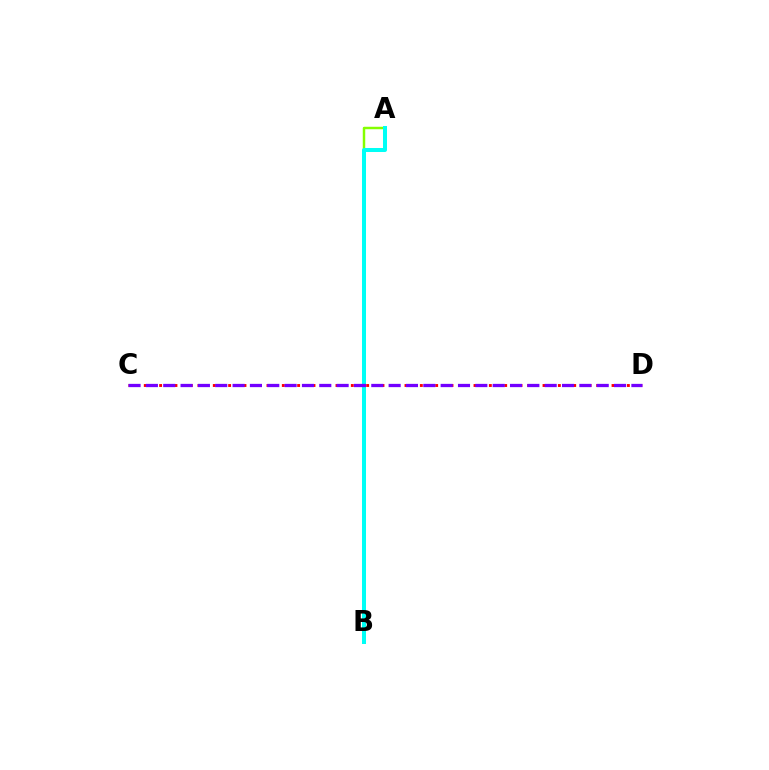{('A', 'B'): [{'color': '#84ff00', 'line_style': 'solid', 'thickness': 1.77}, {'color': '#00fff6', 'line_style': 'solid', 'thickness': 2.89}], ('C', 'D'): [{'color': '#ff0000', 'line_style': 'dotted', 'thickness': 2.08}, {'color': '#7200ff', 'line_style': 'dashed', 'thickness': 2.36}]}